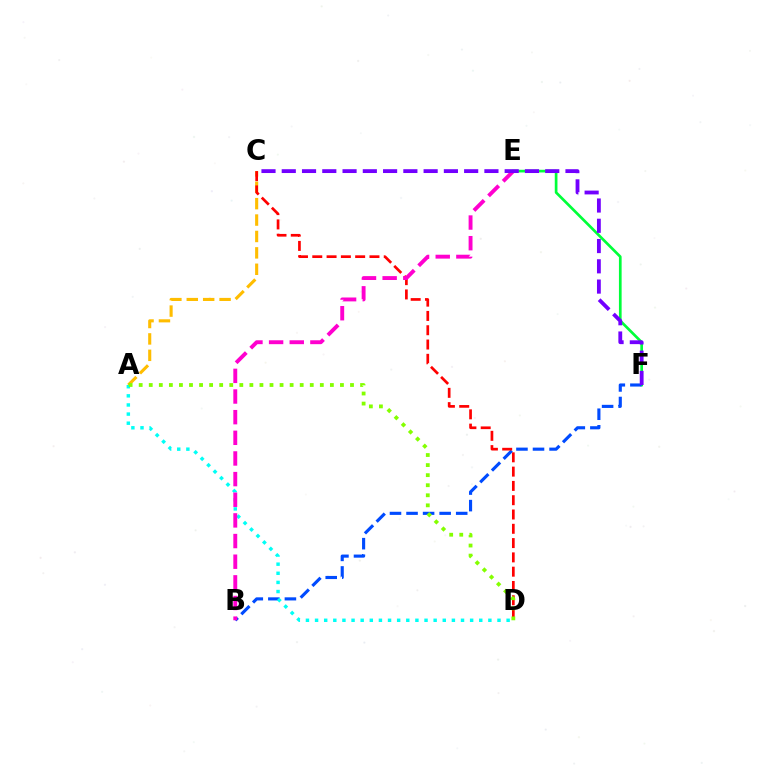{('E', 'F'): [{'color': '#00ff39', 'line_style': 'solid', 'thickness': 1.94}], ('A', 'C'): [{'color': '#ffbd00', 'line_style': 'dashed', 'thickness': 2.23}], ('B', 'F'): [{'color': '#004bff', 'line_style': 'dashed', 'thickness': 2.25}], ('C', 'D'): [{'color': '#ff0000', 'line_style': 'dashed', 'thickness': 1.94}], ('A', 'D'): [{'color': '#00fff6', 'line_style': 'dotted', 'thickness': 2.48}, {'color': '#84ff00', 'line_style': 'dotted', 'thickness': 2.73}], ('B', 'E'): [{'color': '#ff00cf', 'line_style': 'dashed', 'thickness': 2.81}], ('C', 'F'): [{'color': '#7200ff', 'line_style': 'dashed', 'thickness': 2.75}]}